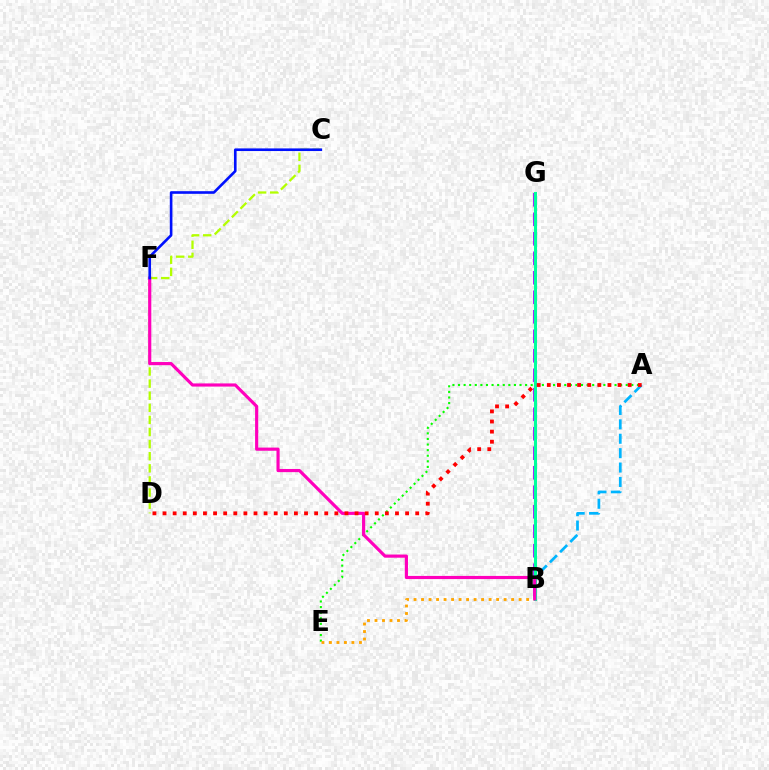{('A', 'E'): [{'color': '#08ff00', 'line_style': 'dotted', 'thickness': 1.52}], ('C', 'D'): [{'color': '#b3ff00', 'line_style': 'dashed', 'thickness': 1.64}], ('A', 'B'): [{'color': '#00b5ff', 'line_style': 'dashed', 'thickness': 1.96}], ('B', 'E'): [{'color': '#ffa500', 'line_style': 'dotted', 'thickness': 2.04}], ('B', 'G'): [{'color': '#9b00ff', 'line_style': 'dashed', 'thickness': 2.65}, {'color': '#00ff9d', 'line_style': 'solid', 'thickness': 2.2}], ('B', 'F'): [{'color': '#ff00bd', 'line_style': 'solid', 'thickness': 2.27}], ('A', 'D'): [{'color': '#ff0000', 'line_style': 'dotted', 'thickness': 2.75}], ('C', 'F'): [{'color': '#0010ff', 'line_style': 'solid', 'thickness': 1.89}]}